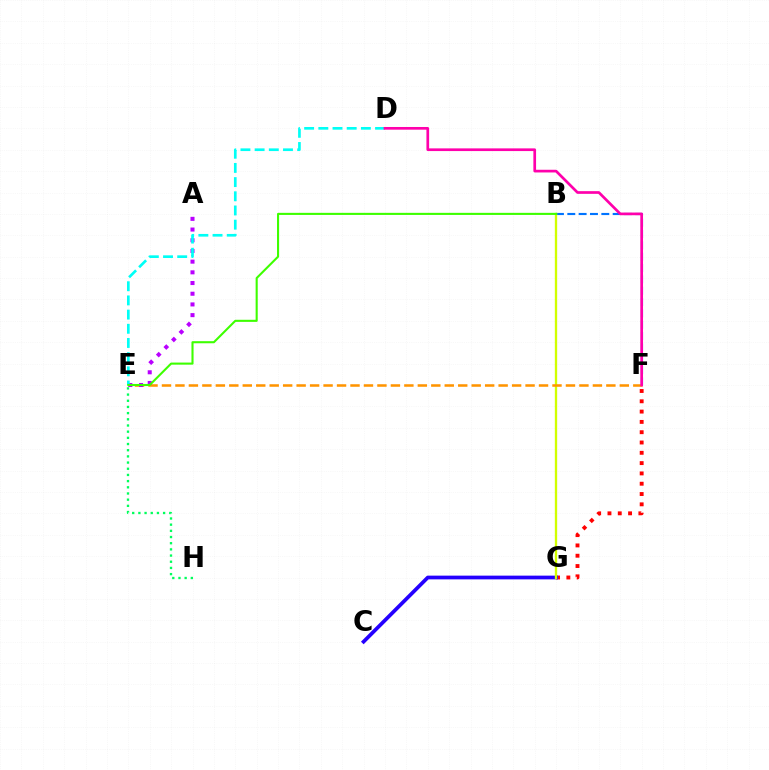{('F', 'G'): [{'color': '#ff0000', 'line_style': 'dotted', 'thickness': 2.8}], ('B', 'F'): [{'color': '#0074ff', 'line_style': 'dashed', 'thickness': 1.54}], ('C', 'G'): [{'color': '#2500ff', 'line_style': 'solid', 'thickness': 2.68}], ('B', 'G'): [{'color': '#d1ff00', 'line_style': 'solid', 'thickness': 1.67}], ('E', 'F'): [{'color': '#ff9400', 'line_style': 'dashed', 'thickness': 1.83}], ('A', 'E'): [{'color': '#b900ff', 'line_style': 'dotted', 'thickness': 2.91}], ('D', 'E'): [{'color': '#00fff6', 'line_style': 'dashed', 'thickness': 1.93}], ('E', 'H'): [{'color': '#00ff5c', 'line_style': 'dotted', 'thickness': 1.68}], ('B', 'E'): [{'color': '#3dff00', 'line_style': 'solid', 'thickness': 1.51}], ('D', 'F'): [{'color': '#ff00ac', 'line_style': 'solid', 'thickness': 1.94}]}